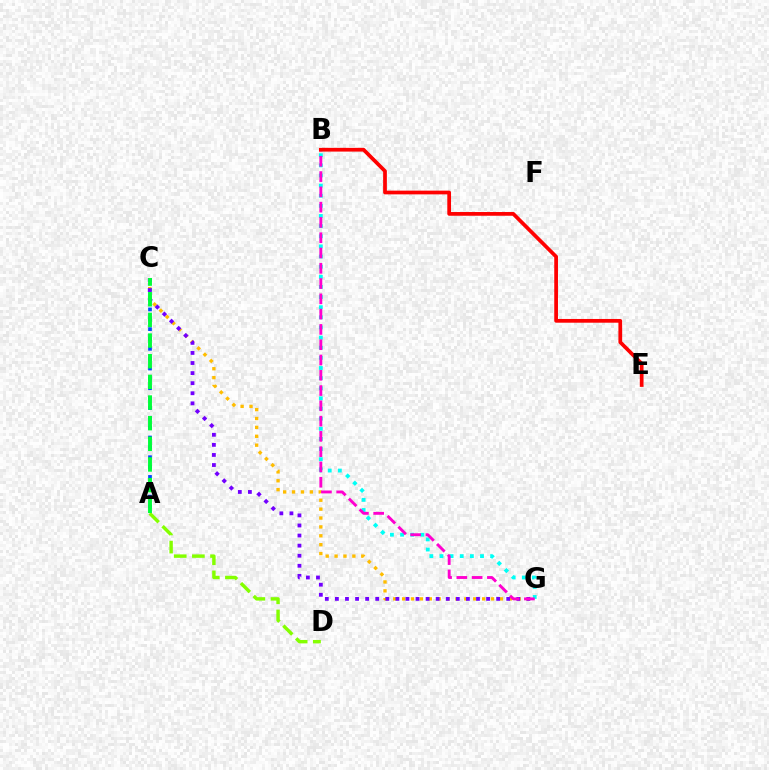{('A', 'C'): [{'color': '#004bff', 'line_style': 'dotted', 'thickness': 2.68}, {'color': '#00ff39', 'line_style': 'dashed', 'thickness': 2.81}], ('C', 'G'): [{'color': '#ffbd00', 'line_style': 'dotted', 'thickness': 2.42}, {'color': '#7200ff', 'line_style': 'dotted', 'thickness': 2.74}], ('A', 'D'): [{'color': '#84ff00', 'line_style': 'dashed', 'thickness': 2.46}], ('B', 'G'): [{'color': '#00fff6', 'line_style': 'dotted', 'thickness': 2.75}, {'color': '#ff00cf', 'line_style': 'dashed', 'thickness': 2.08}], ('B', 'E'): [{'color': '#ff0000', 'line_style': 'solid', 'thickness': 2.69}]}